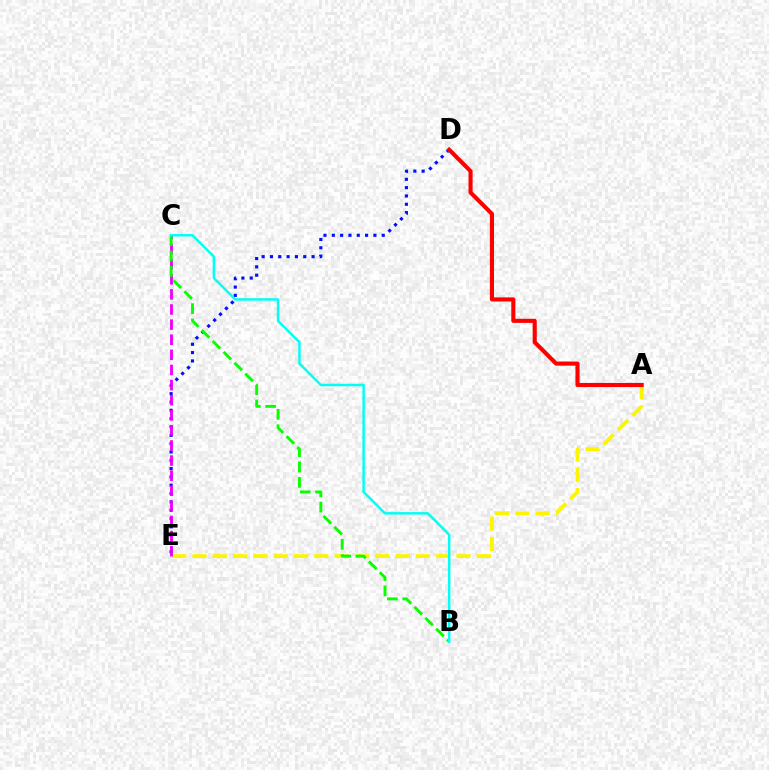{('D', 'E'): [{'color': '#0010ff', 'line_style': 'dotted', 'thickness': 2.26}], ('A', 'E'): [{'color': '#fcf500', 'line_style': 'dashed', 'thickness': 2.76}], ('C', 'E'): [{'color': '#ee00ff', 'line_style': 'dashed', 'thickness': 2.05}], ('B', 'C'): [{'color': '#08ff00', 'line_style': 'dashed', 'thickness': 2.09}, {'color': '#00fff6', 'line_style': 'solid', 'thickness': 1.78}], ('A', 'D'): [{'color': '#ff0000', 'line_style': 'solid', 'thickness': 2.96}]}